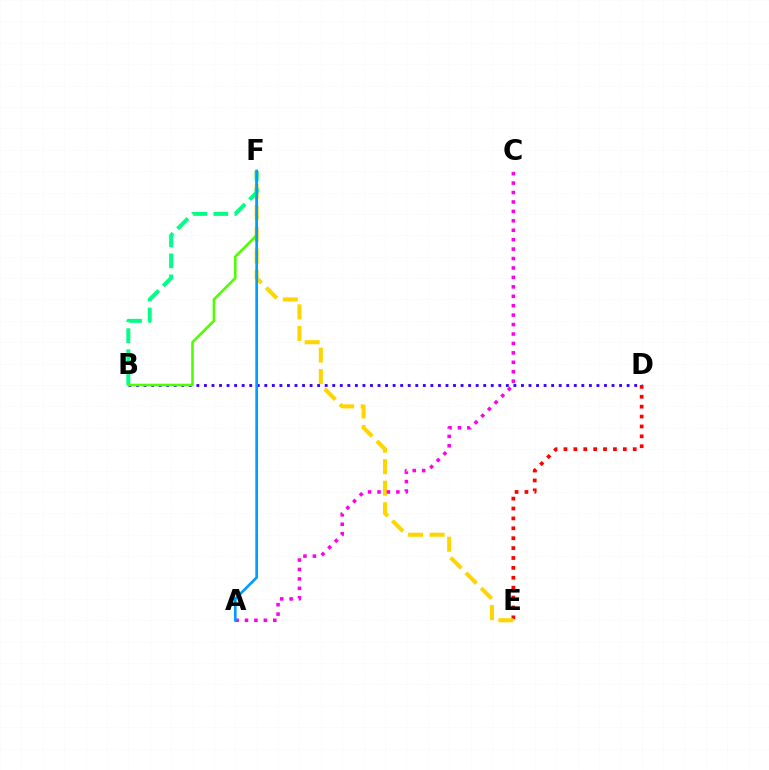{('B', 'D'): [{'color': '#3700ff', 'line_style': 'dotted', 'thickness': 2.05}], ('D', 'E'): [{'color': '#ff0000', 'line_style': 'dotted', 'thickness': 2.69}], ('E', 'F'): [{'color': '#ffd500', 'line_style': 'dashed', 'thickness': 2.92}], ('B', 'F'): [{'color': '#00ff86', 'line_style': 'dashed', 'thickness': 2.85}, {'color': '#4fff00', 'line_style': 'solid', 'thickness': 1.86}], ('A', 'C'): [{'color': '#ff00ed', 'line_style': 'dotted', 'thickness': 2.56}], ('A', 'F'): [{'color': '#009eff', 'line_style': 'solid', 'thickness': 1.95}]}